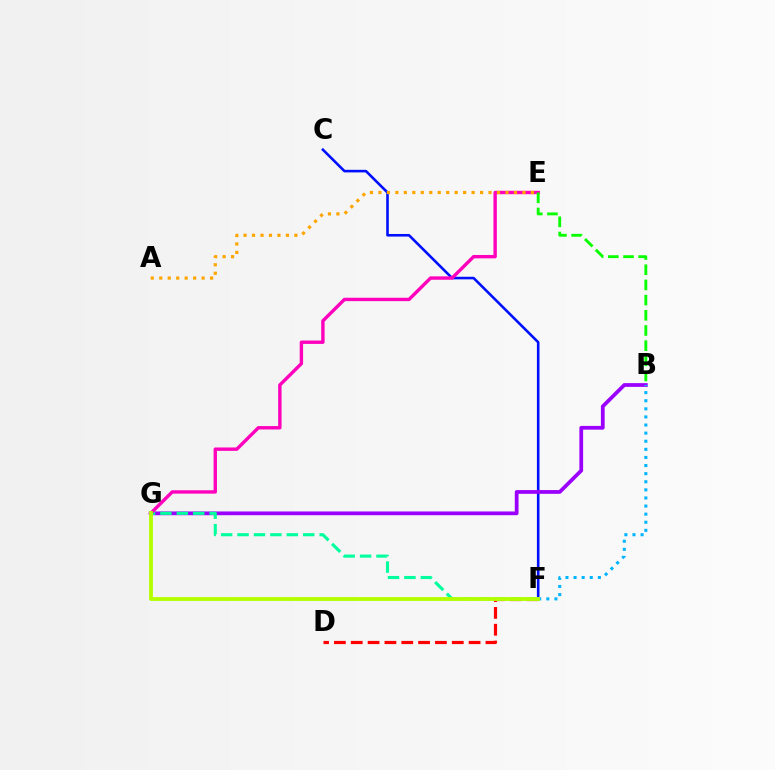{('C', 'F'): [{'color': '#0010ff', 'line_style': 'solid', 'thickness': 1.87}], ('B', 'G'): [{'color': '#9b00ff', 'line_style': 'solid', 'thickness': 2.7}], ('D', 'F'): [{'color': '#ff0000', 'line_style': 'dashed', 'thickness': 2.29}], ('F', 'G'): [{'color': '#00ff9d', 'line_style': 'dashed', 'thickness': 2.23}, {'color': '#b3ff00', 'line_style': 'solid', 'thickness': 2.77}], ('B', 'F'): [{'color': '#00b5ff', 'line_style': 'dotted', 'thickness': 2.2}], ('E', 'G'): [{'color': '#ff00bd', 'line_style': 'solid', 'thickness': 2.44}], ('A', 'E'): [{'color': '#ffa500', 'line_style': 'dotted', 'thickness': 2.3}], ('B', 'E'): [{'color': '#08ff00', 'line_style': 'dashed', 'thickness': 2.06}]}